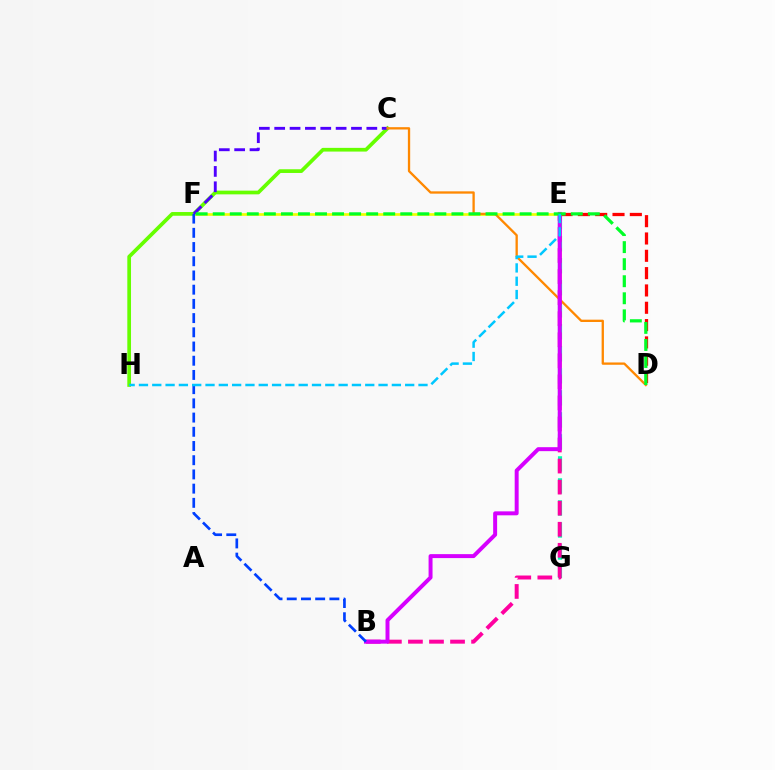{('D', 'E'): [{'color': '#ff0000', 'line_style': 'dashed', 'thickness': 2.35}], ('E', 'G'): [{'color': '#00ffaf', 'line_style': 'dashed', 'thickness': 2.99}], ('C', 'H'): [{'color': '#66ff00', 'line_style': 'solid', 'thickness': 2.67}], ('E', 'F'): [{'color': '#eeff00', 'line_style': 'solid', 'thickness': 1.93}], ('C', 'F'): [{'color': '#4f00ff', 'line_style': 'dashed', 'thickness': 2.09}], ('C', 'D'): [{'color': '#ff8800', 'line_style': 'solid', 'thickness': 1.66}], ('B', 'E'): [{'color': '#ff00a0', 'line_style': 'dashed', 'thickness': 2.86}, {'color': '#d600ff', 'line_style': 'solid', 'thickness': 2.85}], ('B', 'F'): [{'color': '#003fff', 'line_style': 'dashed', 'thickness': 1.93}], ('D', 'F'): [{'color': '#00ff27', 'line_style': 'dashed', 'thickness': 2.32}], ('E', 'H'): [{'color': '#00c7ff', 'line_style': 'dashed', 'thickness': 1.81}]}